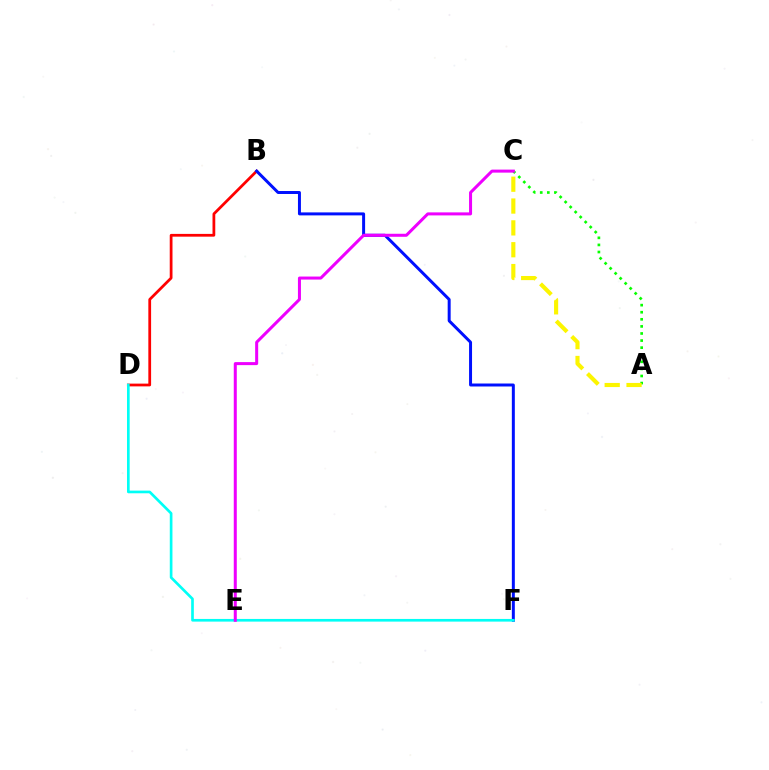{('A', 'C'): [{'color': '#08ff00', 'line_style': 'dotted', 'thickness': 1.92}, {'color': '#fcf500', 'line_style': 'dashed', 'thickness': 2.97}], ('B', 'D'): [{'color': '#ff0000', 'line_style': 'solid', 'thickness': 1.99}], ('B', 'F'): [{'color': '#0010ff', 'line_style': 'solid', 'thickness': 2.14}], ('D', 'F'): [{'color': '#00fff6', 'line_style': 'solid', 'thickness': 1.92}], ('C', 'E'): [{'color': '#ee00ff', 'line_style': 'solid', 'thickness': 2.17}]}